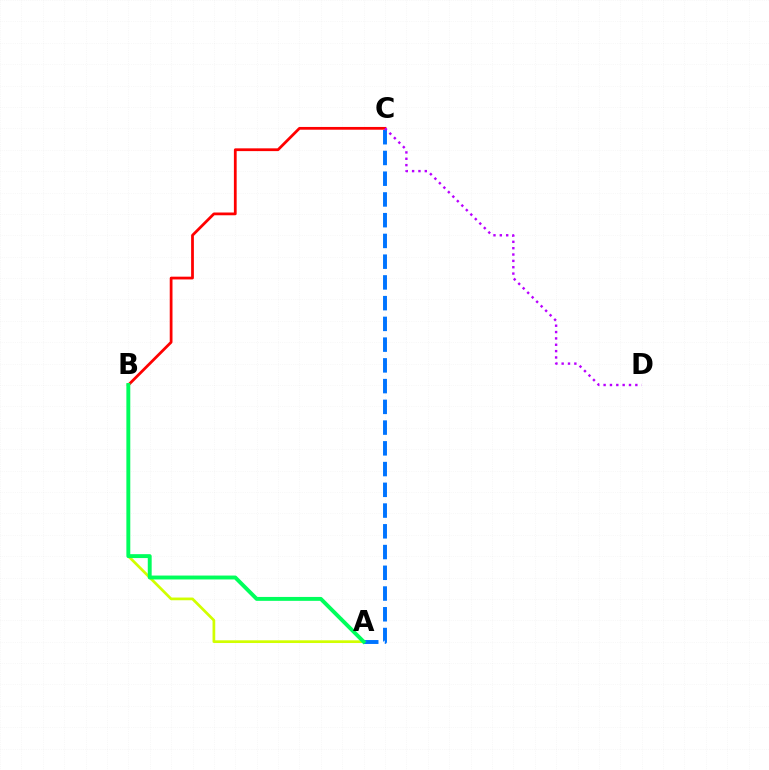{('B', 'C'): [{'color': '#ff0000', 'line_style': 'solid', 'thickness': 1.99}], ('A', 'B'): [{'color': '#d1ff00', 'line_style': 'solid', 'thickness': 1.95}, {'color': '#00ff5c', 'line_style': 'solid', 'thickness': 2.81}], ('A', 'C'): [{'color': '#0074ff', 'line_style': 'dashed', 'thickness': 2.82}], ('C', 'D'): [{'color': '#b900ff', 'line_style': 'dotted', 'thickness': 1.73}]}